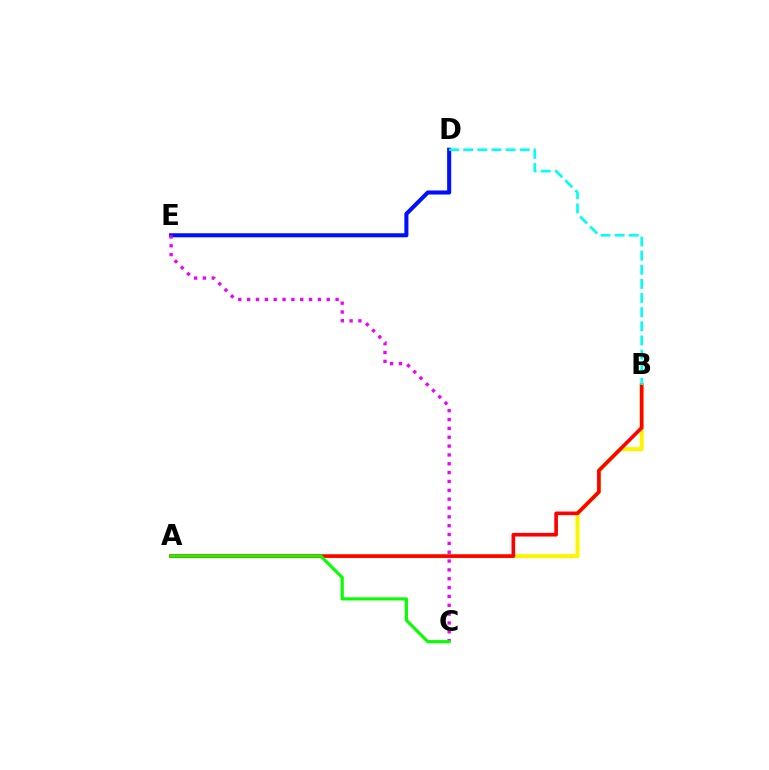{('A', 'B'): [{'color': '#fcf500', 'line_style': 'solid', 'thickness': 2.87}, {'color': '#ff0000', 'line_style': 'solid', 'thickness': 2.62}], ('D', 'E'): [{'color': '#0010ff', 'line_style': 'solid', 'thickness': 2.93}], ('C', 'E'): [{'color': '#ee00ff', 'line_style': 'dotted', 'thickness': 2.4}], ('B', 'D'): [{'color': '#00fff6', 'line_style': 'dashed', 'thickness': 1.92}], ('A', 'C'): [{'color': '#08ff00', 'line_style': 'solid', 'thickness': 2.27}]}